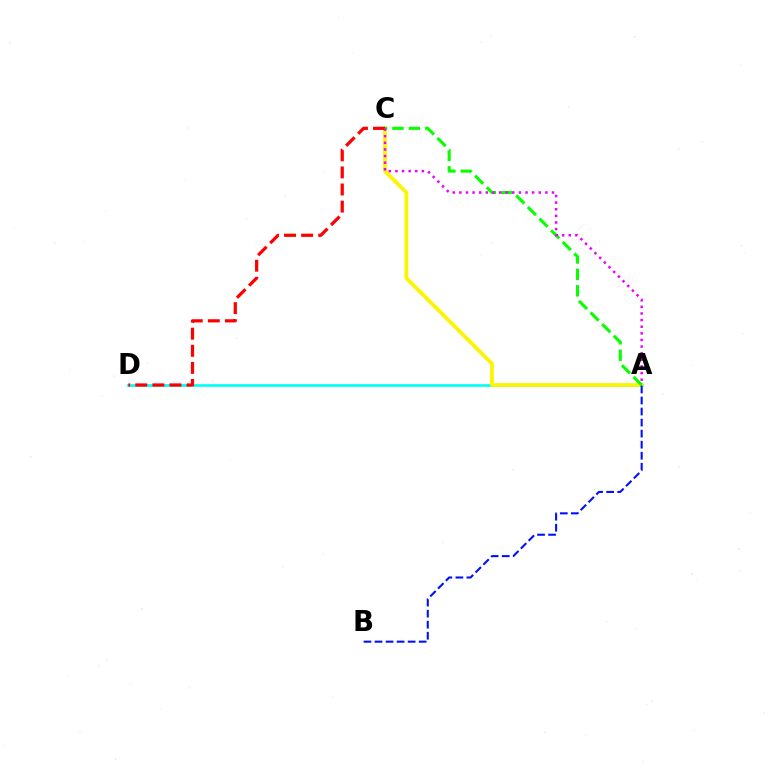{('A', 'D'): [{'color': '#00fff6', 'line_style': 'solid', 'thickness': 1.94}], ('A', 'C'): [{'color': '#fcf500', 'line_style': 'solid', 'thickness': 2.72}, {'color': '#08ff00', 'line_style': 'dashed', 'thickness': 2.23}, {'color': '#ee00ff', 'line_style': 'dotted', 'thickness': 1.8}], ('A', 'B'): [{'color': '#0010ff', 'line_style': 'dashed', 'thickness': 1.5}], ('C', 'D'): [{'color': '#ff0000', 'line_style': 'dashed', 'thickness': 2.32}]}